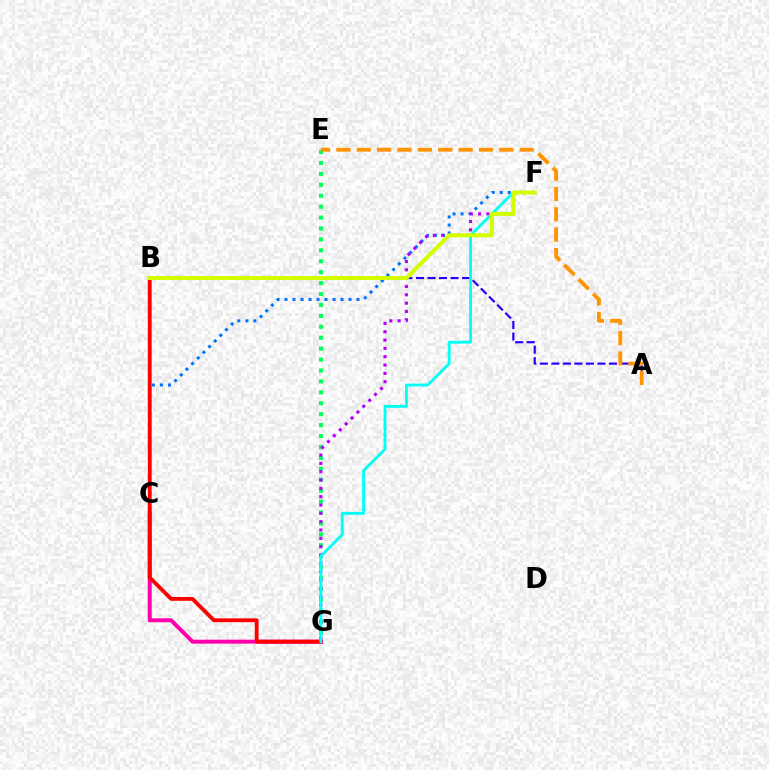{('C', 'G'): [{'color': '#ff00ac', 'line_style': 'solid', 'thickness': 2.87}], ('C', 'F'): [{'color': '#0074ff', 'line_style': 'dotted', 'thickness': 2.17}], ('E', 'G'): [{'color': '#00ff5c', 'line_style': 'dotted', 'thickness': 2.97}], ('A', 'B'): [{'color': '#2500ff', 'line_style': 'dashed', 'thickness': 1.57}], ('B', 'C'): [{'color': '#3dff00', 'line_style': 'dashed', 'thickness': 1.79}], ('F', 'G'): [{'color': '#b900ff', 'line_style': 'dotted', 'thickness': 2.26}, {'color': '#00fff6', 'line_style': 'solid', 'thickness': 2.06}], ('B', 'G'): [{'color': '#ff0000', 'line_style': 'solid', 'thickness': 2.76}], ('B', 'F'): [{'color': '#d1ff00', 'line_style': 'solid', 'thickness': 2.88}], ('A', 'E'): [{'color': '#ff9400', 'line_style': 'dashed', 'thickness': 2.77}]}